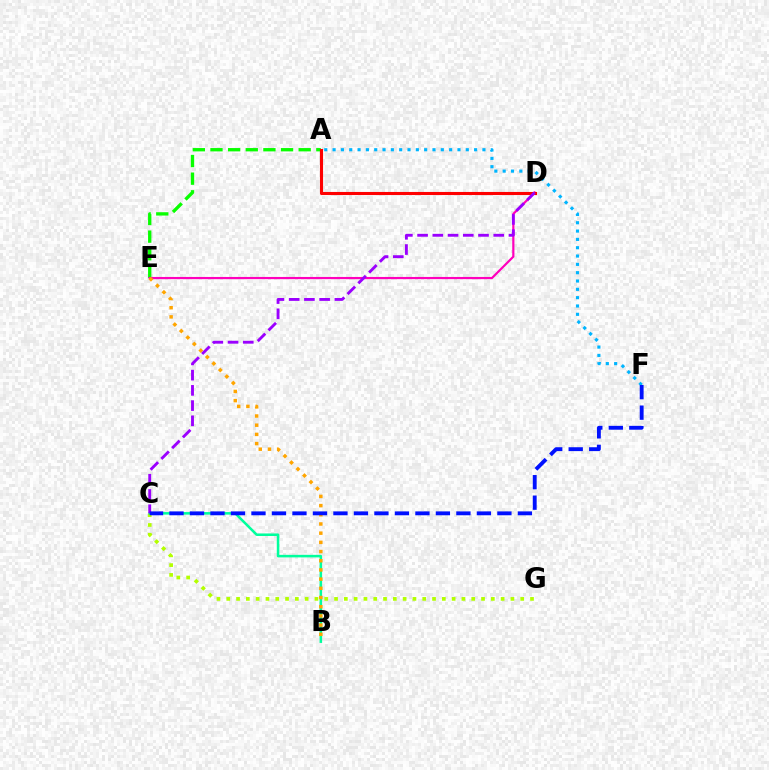{('C', 'G'): [{'color': '#b3ff00', 'line_style': 'dotted', 'thickness': 2.66}], ('A', 'E'): [{'color': '#08ff00', 'line_style': 'dashed', 'thickness': 2.4}], ('D', 'E'): [{'color': '#ff00bd', 'line_style': 'solid', 'thickness': 1.58}], ('A', 'F'): [{'color': '#00b5ff', 'line_style': 'dotted', 'thickness': 2.26}], ('B', 'C'): [{'color': '#00ff9d', 'line_style': 'solid', 'thickness': 1.83}], ('A', 'D'): [{'color': '#ff0000', 'line_style': 'solid', 'thickness': 2.22}], ('B', 'E'): [{'color': '#ffa500', 'line_style': 'dotted', 'thickness': 2.5}], ('C', 'D'): [{'color': '#9b00ff', 'line_style': 'dashed', 'thickness': 2.07}], ('C', 'F'): [{'color': '#0010ff', 'line_style': 'dashed', 'thickness': 2.78}]}